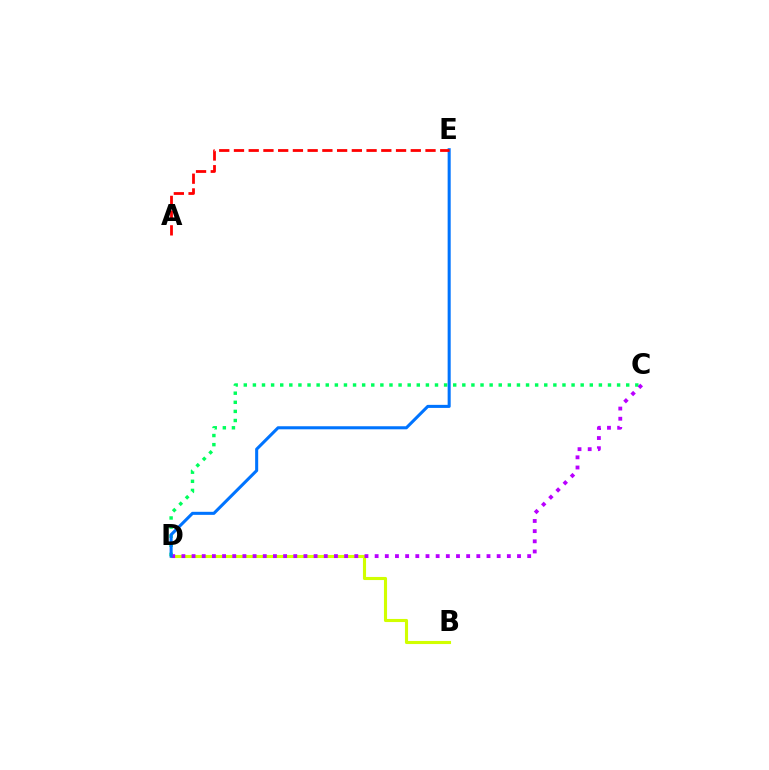{('B', 'D'): [{'color': '#d1ff00', 'line_style': 'solid', 'thickness': 2.24}], ('C', 'D'): [{'color': '#00ff5c', 'line_style': 'dotted', 'thickness': 2.47}, {'color': '#b900ff', 'line_style': 'dotted', 'thickness': 2.76}], ('D', 'E'): [{'color': '#0074ff', 'line_style': 'solid', 'thickness': 2.2}], ('A', 'E'): [{'color': '#ff0000', 'line_style': 'dashed', 'thickness': 2.0}]}